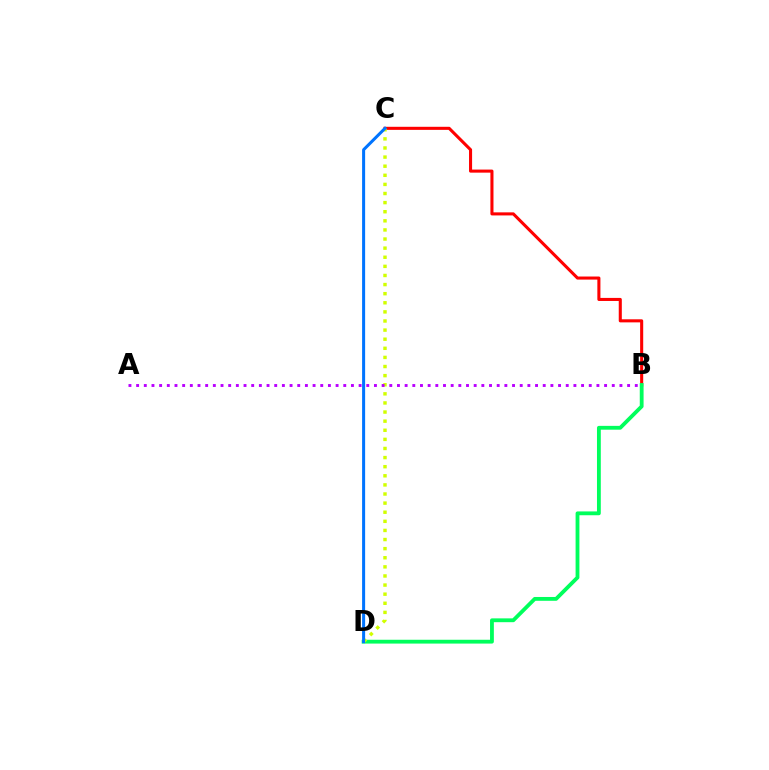{('B', 'C'): [{'color': '#ff0000', 'line_style': 'solid', 'thickness': 2.21}], ('B', 'D'): [{'color': '#00ff5c', 'line_style': 'solid', 'thickness': 2.75}], ('C', 'D'): [{'color': '#d1ff00', 'line_style': 'dotted', 'thickness': 2.47}, {'color': '#0074ff', 'line_style': 'solid', 'thickness': 2.18}], ('A', 'B'): [{'color': '#b900ff', 'line_style': 'dotted', 'thickness': 2.08}]}